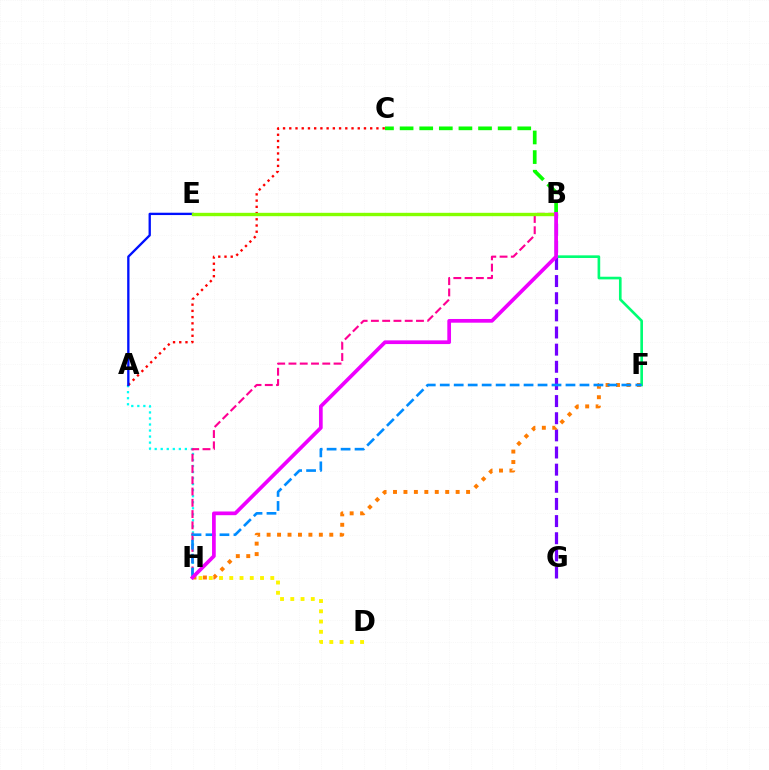{('A', 'C'): [{'color': '#ff0000', 'line_style': 'dotted', 'thickness': 1.69}], ('A', 'H'): [{'color': '#00fff6', 'line_style': 'dotted', 'thickness': 1.64}], ('B', 'G'): [{'color': '#7200ff', 'line_style': 'dashed', 'thickness': 2.33}], ('F', 'H'): [{'color': '#ff7c00', 'line_style': 'dotted', 'thickness': 2.84}, {'color': '#008cff', 'line_style': 'dashed', 'thickness': 1.9}], ('A', 'E'): [{'color': '#0010ff', 'line_style': 'solid', 'thickness': 1.68}], ('B', 'H'): [{'color': '#ff0094', 'line_style': 'dashed', 'thickness': 1.53}, {'color': '#ee00ff', 'line_style': 'solid', 'thickness': 2.67}], ('B', 'C'): [{'color': '#08ff00', 'line_style': 'dashed', 'thickness': 2.66}], ('B', 'F'): [{'color': '#00ff74', 'line_style': 'solid', 'thickness': 1.9}], ('D', 'H'): [{'color': '#fcf500', 'line_style': 'dotted', 'thickness': 2.79}], ('B', 'E'): [{'color': '#84ff00', 'line_style': 'solid', 'thickness': 2.42}]}